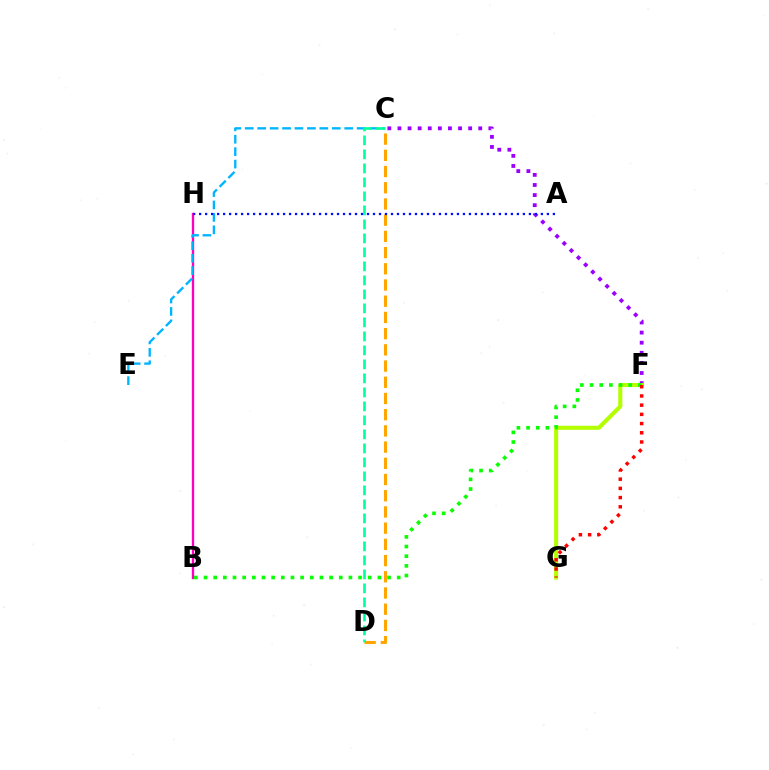{('B', 'H'): [{'color': '#ff00bd', 'line_style': 'solid', 'thickness': 1.68}], ('C', 'F'): [{'color': '#9b00ff', 'line_style': 'dotted', 'thickness': 2.74}], ('F', 'G'): [{'color': '#b3ff00', 'line_style': 'solid', 'thickness': 2.94}, {'color': '#ff0000', 'line_style': 'dotted', 'thickness': 2.5}], ('C', 'E'): [{'color': '#00b5ff', 'line_style': 'dashed', 'thickness': 1.69}], ('B', 'F'): [{'color': '#08ff00', 'line_style': 'dotted', 'thickness': 2.62}], ('C', 'D'): [{'color': '#ffa500', 'line_style': 'dashed', 'thickness': 2.2}, {'color': '#00ff9d', 'line_style': 'dashed', 'thickness': 1.9}], ('A', 'H'): [{'color': '#0010ff', 'line_style': 'dotted', 'thickness': 1.63}]}